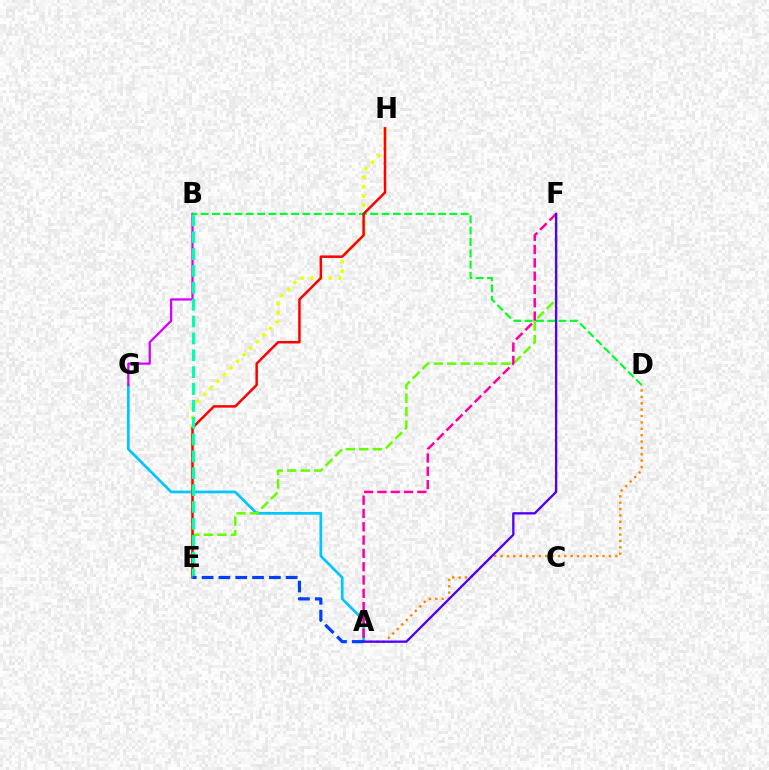{('A', 'G'): [{'color': '#00c7ff', 'line_style': 'solid', 'thickness': 1.95}], ('E', 'F'): [{'color': '#66ff00', 'line_style': 'dashed', 'thickness': 1.83}], ('E', 'H'): [{'color': '#eeff00', 'line_style': 'dotted', 'thickness': 2.54}, {'color': '#ff0000', 'line_style': 'solid', 'thickness': 1.79}], ('B', 'G'): [{'color': '#d600ff', 'line_style': 'solid', 'thickness': 1.64}], ('A', 'D'): [{'color': '#ff8800', 'line_style': 'dotted', 'thickness': 1.73}], ('B', 'D'): [{'color': '#00ff27', 'line_style': 'dashed', 'thickness': 1.54}], ('B', 'E'): [{'color': '#00ffaf', 'line_style': 'dashed', 'thickness': 2.29}], ('A', 'F'): [{'color': '#ff00a0', 'line_style': 'dashed', 'thickness': 1.81}, {'color': '#4f00ff', 'line_style': 'solid', 'thickness': 1.67}], ('A', 'E'): [{'color': '#003fff', 'line_style': 'dashed', 'thickness': 2.28}]}